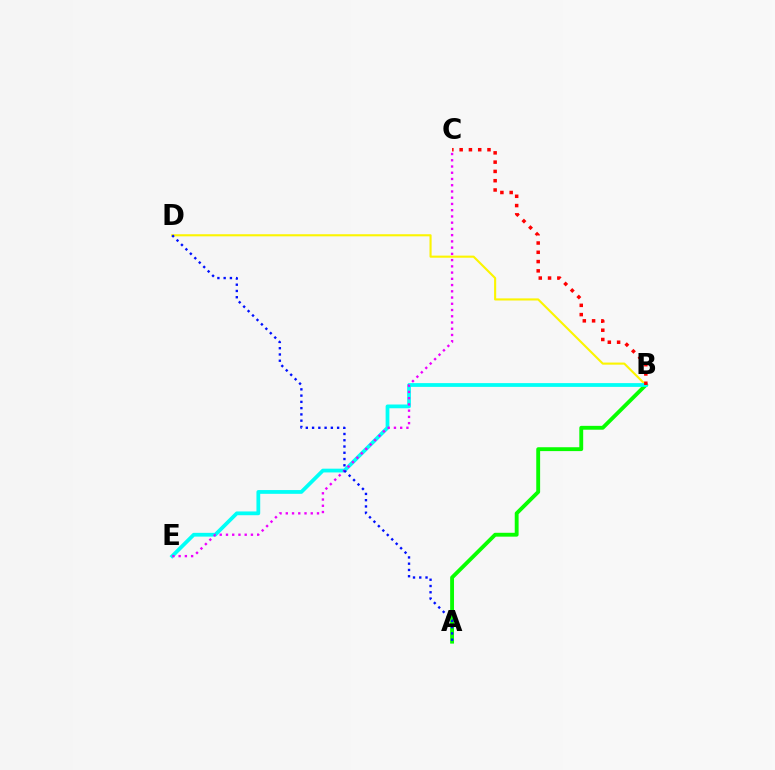{('A', 'B'): [{'color': '#08ff00', 'line_style': 'solid', 'thickness': 2.78}], ('B', 'D'): [{'color': '#fcf500', 'line_style': 'solid', 'thickness': 1.52}], ('B', 'E'): [{'color': '#00fff6', 'line_style': 'solid', 'thickness': 2.71}], ('C', 'E'): [{'color': '#ee00ff', 'line_style': 'dotted', 'thickness': 1.7}], ('A', 'D'): [{'color': '#0010ff', 'line_style': 'dotted', 'thickness': 1.7}], ('B', 'C'): [{'color': '#ff0000', 'line_style': 'dotted', 'thickness': 2.52}]}